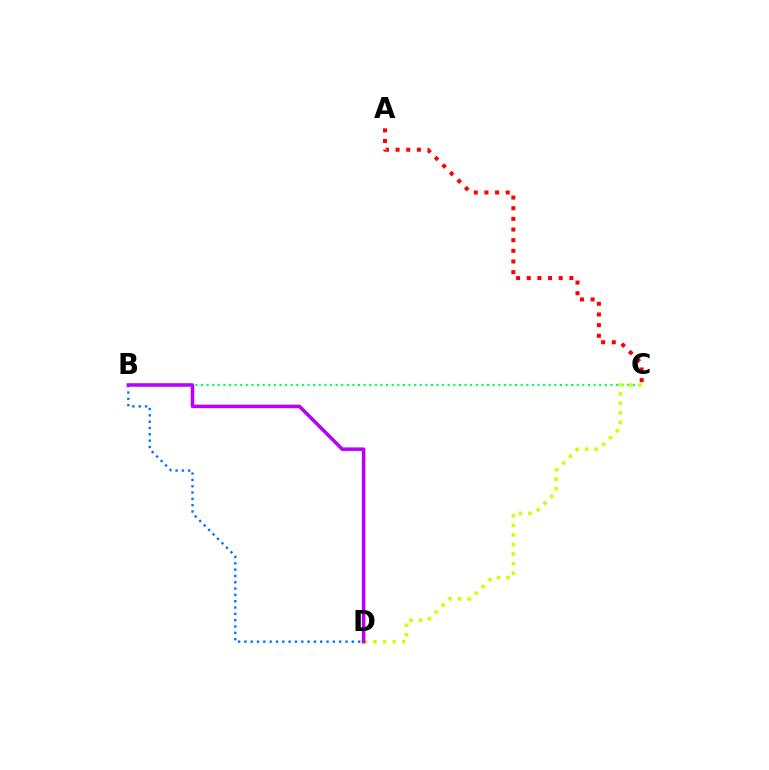{('A', 'C'): [{'color': '#ff0000', 'line_style': 'dotted', 'thickness': 2.9}], ('B', 'D'): [{'color': '#0074ff', 'line_style': 'dotted', 'thickness': 1.72}, {'color': '#b900ff', 'line_style': 'solid', 'thickness': 2.55}], ('B', 'C'): [{'color': '#00ff5c', 'line_style': 'dotted', 'thickness': 1.52}], ('C', 'D'): [{'color': '#d1ff00', 'line_style': 'dotted', 'thickness': 2.6}]}